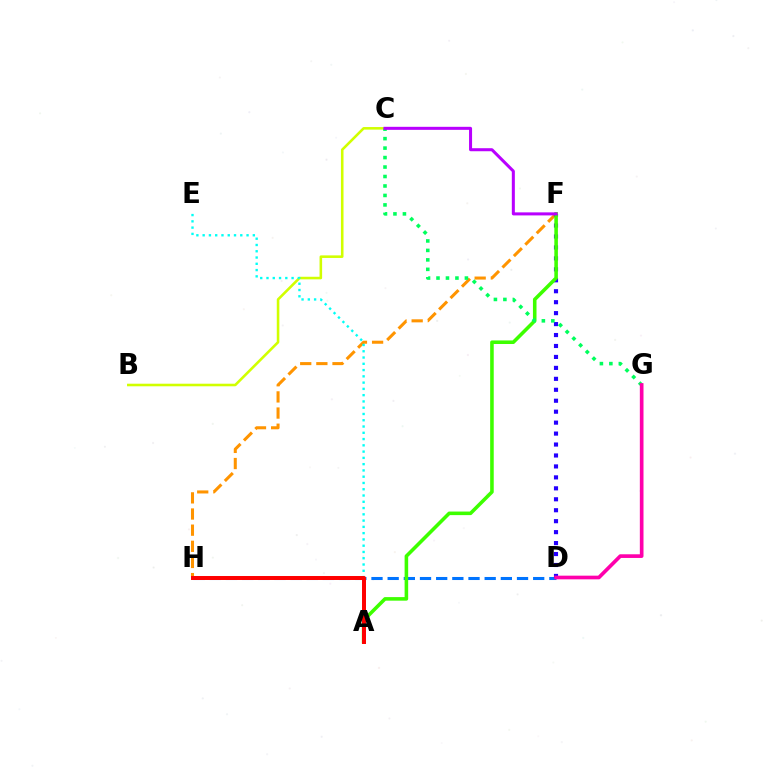{('D', 'H'): [{'color': '#0074ff', 'line_style': 'dashed', 'thickness': 2.2}], ('F', 'H'): [{'color': '#ff9400', 'line_style': 'dashed', 'thickness': 2.19}], ('B', 'C'): [{'color': '#d1ff00', 'line_style': 'solid', 'thickness': 1.86}], ('A', 'E'): [{'color': '#00fff6', 'line_style': 'dotted', 'thickness': 1.7}], ('D', 'F'): [{'color': '#2500ff', 'line_style': 'dotted', 'thickness': 2.98}], ('A', 'F'): [{'color': '#3dff00', 'line_style': 'solid', 'thickness': 2.57}], ('A', 'H'): [{'color': '#ff0000', 'line_style': 'solid', 'thickness': 2.86}], ('C', 'G'): [{'color': '#00ff5c', 'line_style': 'dotted', 'thickness': 2.57}], ('D', 'G'): [{'color': '#ff00ac', 'line_style': 'solid', 'thickness': 2.64}], ('C', 'F'): [{'color': '#b900ff', 'line_style': 'solid', 'thickness': 2.18}]}